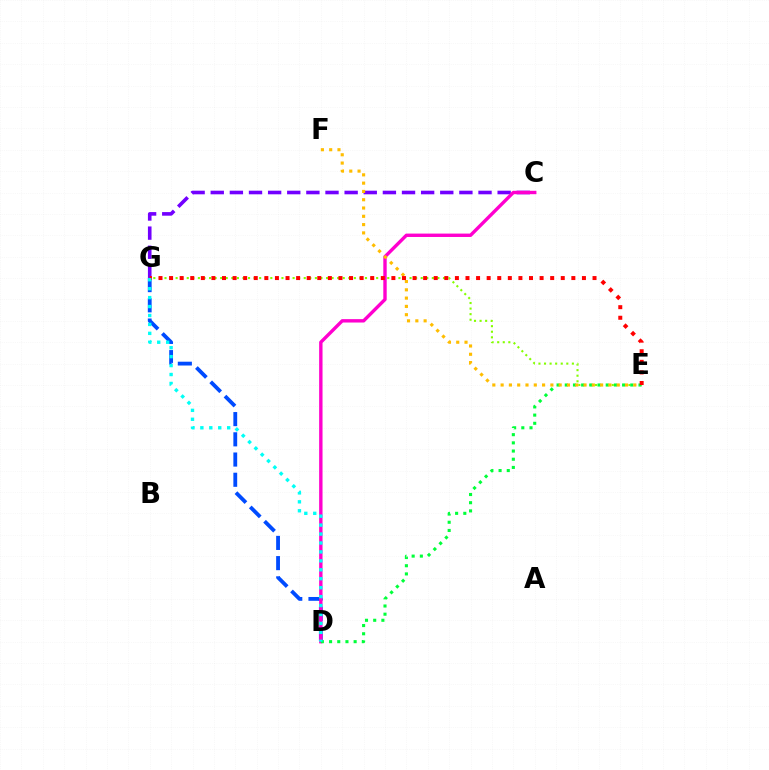{('C', 'G'): [{'color': '#7200ff', 'line_style': 'dashed', 'thickness': 2.6}], ('D', 'G'): [{'color': '#004bff', 'line_style': 'dashed', 'thickness': 2.75}, {'color': '#00fff6', 'line_style': 'dotted', 'thickness': 2.43}], ('C', 'D'): [{'color': '#ff00cf', 'line_style': 'solid', 'thickness': 2.44}], ('E', 'G'): [{'color': '#84ff00', 'line_style': 'dotted', 'thickness': 1.51}, {'color': '#ff0000', 'line_style': 'dotted', 'thickness': 2.88}], ('D', 'E'): [{'color': '#00ff39', 'line_style': 'dotted', 'thickness': 2.23}], ('E', 'F'): [{'color': '#ffbd00', 'line_style': 'dotted', 'thickness': 2.25}]}